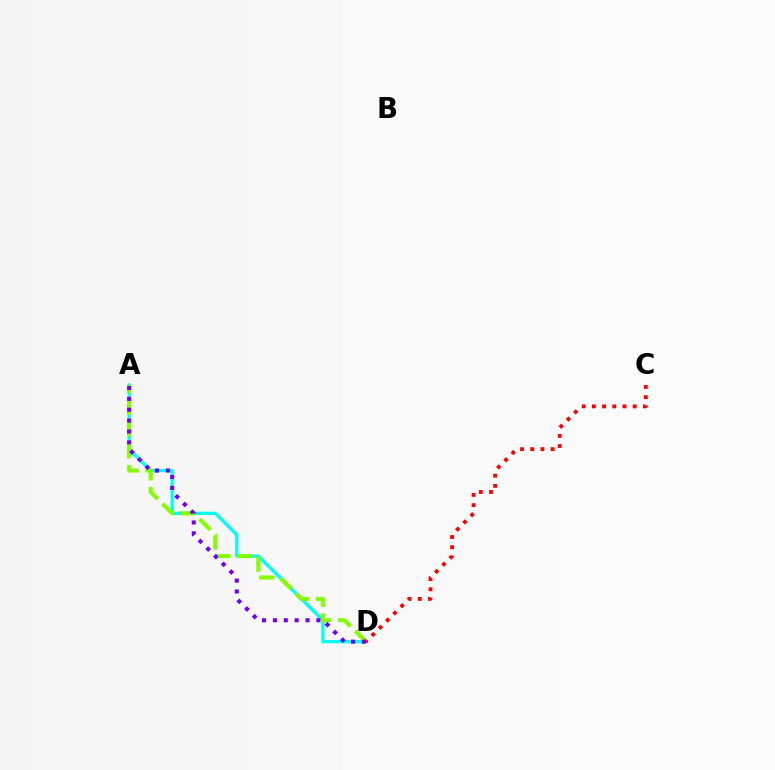{('A', 'D'): [{'color': '#00fff6', 'line_style': 'solid', 'thickness': 2.36}, {'color': '#84ff00', 'line_style': 'dashed', 'thickness': 2.96}, {'color': '#7200ff', 'line_style': 'dotted', 'thickness': 2.95}], ('C', 'D'): [{'color': '#ff0000', 'line_style': 'dotted', 'thickness': 2.77}]}